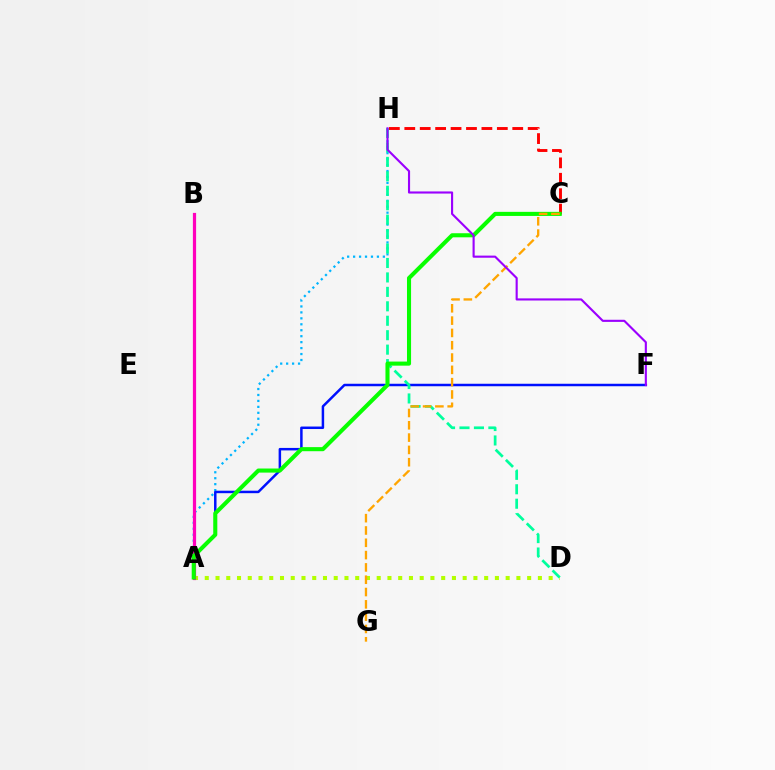{('A', 'D'): [{'color': '#b3ff00', 'line_style': 'dotted', 'thickness': 2.92}], ('A', 'H'): [{'color': '#00b5ff', 'line_style': 'dotted', 'thickness': 1.62}], ('A', 'B'): [{'color': '#ff00bd', 'line_style': 'solid', 'thickness': 2.31}], ('C', 'H'): [{'color': '#ff0000', 'line_style': 'dashed', 'thickness': 2.1}], ('A', 'F'): [{'color': '#0010ff', 'line_style': 'solid', 'thickness': 1.79}], ('D', 'H'): [{'color': '#00ff9d', 'line_style': 'dashed', 'thickness': 1.96}], ('A', 'C'): [{'color': '#08ff00', 'line_style': 'solid', 'thickness': 2.94}], ('C', 'G'): [{'color': '#ffa500', 'line_style': 'dashed', 'thickness': 1.67}], ('F', 'H'): [{'color': '#9b00ff', 'line_style': 'solid', 'thickness': 1.53}]}